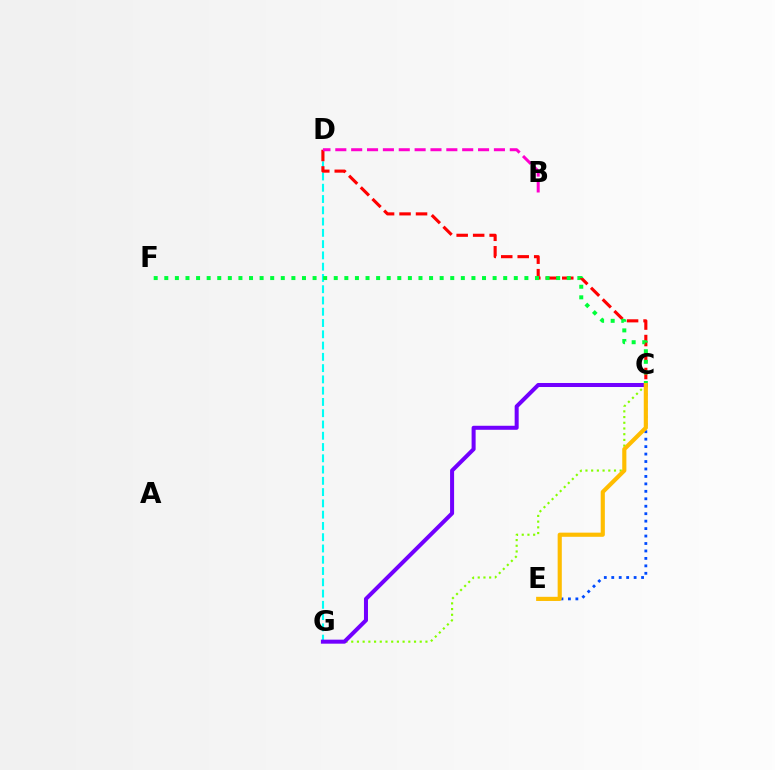{('C', 'E'): [{'color': '#004bff', 'line_style': 'dotted', 'thickness': 2.02}, {'color': '#ffbd00', 'line_style': 'solid', 'thickness': 2.99}], ('D', 'G'): [{'color': '#00fff6', 'line_style': 'dashed', 'thickness': 1.53}], ('C', 'G'): [{'color': '#84ff00', 'line_style': 'dotted', 'thickness': 1.55}, {'color': '#7200ff', 'line_style': 'solid', 'thickness': 2.89}], ('C', 'D'): [{'color': '#ff0000', 'line_style': 'dashed', 'thickness': 2.24}], ('C', 'F'): [{'color': '#00ff39', 'line_style': 'dotted', 'thickness': 2.88}], ('B', 'D'): [{'color': '#ff00cf', 'line_style': 'dashed', 'thickness': 2.15}]}